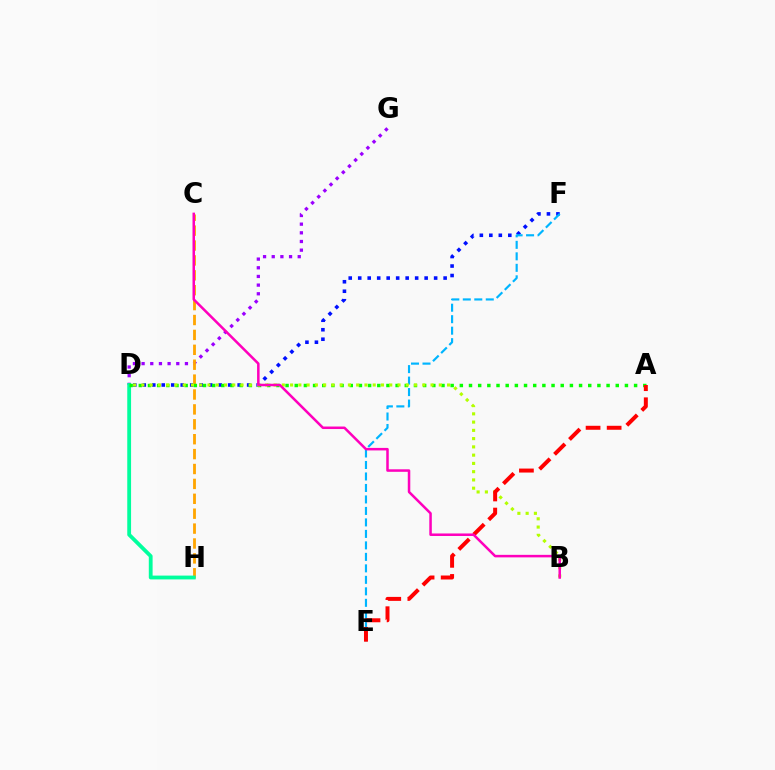{('D', 'F'): [{'color': '#0010ff', 'line_style': 'dotted', 'thickness': 2.58}], ('E', 'F'): [{'color': '#00b5ff', 'line_style': 'dashed', 'thickness': 1.56}], ('D', 'G'): [{'color': '#9b00ff', 'line_style': 'dotted', 'thickness': 2.36}], ('C', 'H'): [{'color': '#ffa500', 'line_style': 'dashed', 'thickness': 2.02}], ('D', 'H'): [{'color': '#00ff9d', 'line_style': 'solid', 'thickness': 2.75}], ('A', 'D'): [{'color': '#08ff00', 'line_style': 'dotted', 'thickness': 2.49}], ('B', 'D'): [{'color': '#b3ff00', 'line_style': 'dotted', 'thickness': 2.24}], ('A', 'E'): [{'color': '#ff0000', 'line_style': 'dashed', 'thickness': 2.86}], ('B', 'C'): [{'color': '#ff00bd', 'line_style': 'solid', 'thickness': 1.81}]}